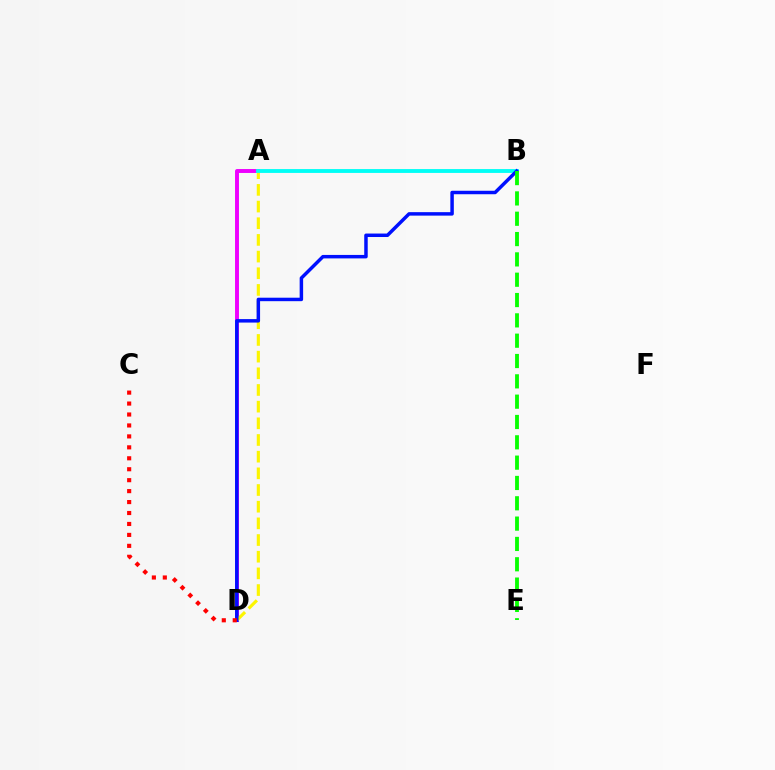{('A', 'D'): [{'color': '#ee00ff', 'line_style': 'solid', 'thickness': 2.82}, {'color': '#fcf500', 'line_style': 'dashed', 'thickness': 2.27}], ('A', 'B'): [{'color': '#00fff6', 'line_style': 'solid', 'thickness': 2.78}], ('B', 'D'): [{'color': '#0010ff', 'line_style': 'solid', 'thickness': 2.5}], ('C', 'D'): [{'color': '#ff0000', 'line_style': 'dotted', 'thickness': 2.97}], ('B', 'E'): [{'color': '#08ff00', 'line_style': 'dashed', 'thickness': 2.76}]}